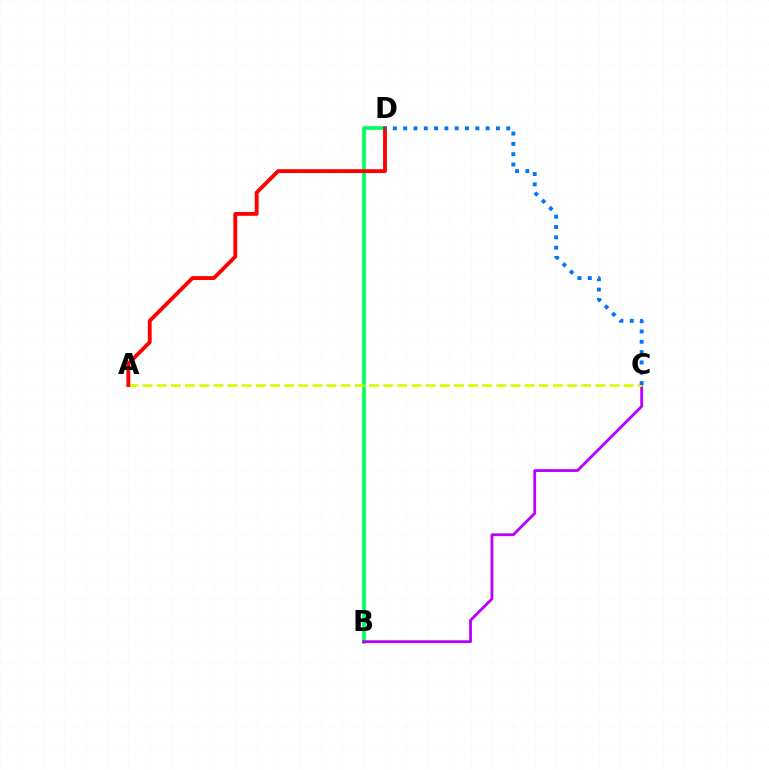{('B', 'D'): [{'color': '#00ff5c', 'line_style': 'solid', 'thickness': 2.64}], ('B', 'C'): [{'color': '#b900ff', 'line_style': 'solid', 'thickness': 2.01}], ('A', 'C'): [{'color': '#d1ff00', 'line_style': 'dashed', 'thickness': 1.92}], ('A', 'D'): [{'color': '#ff0000', 'line_style': 'solid', 'thickness': 2.77}], ('C', 'D'): [{'color': '#0074ff', 'line_style': 'dotted', 'thickness': 2.8}]}